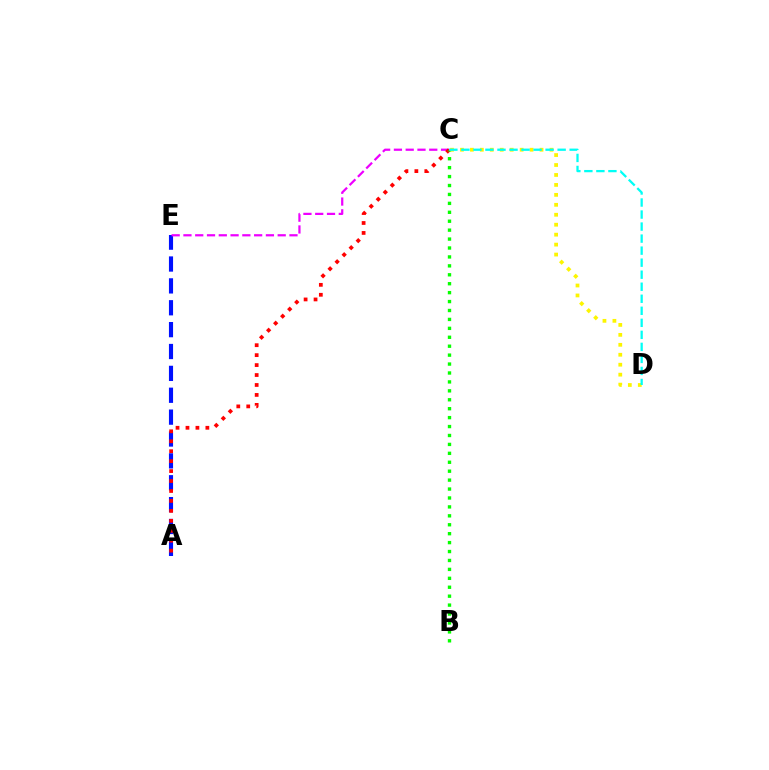{('A', 'E'): [{'color': '#0010ff', 'line_style': 'dashed', 'thickness': 2.97}], ('C', 'E'): [{'color': '#ee00ff', 'line_style': 'dashed', 'thickness': 1.6}], ('A', 'C'): [{'color': '#ff0000', 'line_style': 'dotted', 'thickness': 2.7}], ('C', 'D'): [{'color': '#fcf500', 'line_style': 'dotted', 'thickness': 2.7}, {'color': '#00fff6', 'line_style': 'dashed', 'thickness': 1.63}], ('B', 'C'): [{'color': '#08ff00', 'line_style': 'dotted', 'thickness': 2.43}]}